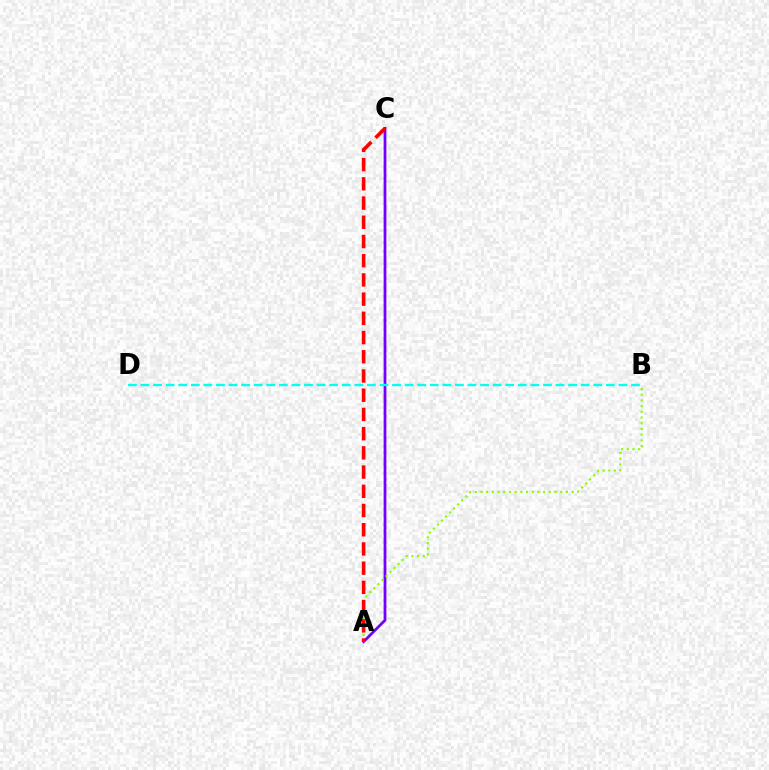{('A', 'C'): [{'color': '#7200ff', 'line_style': 'solid', 'thickness': 1.98}, {'color': '#ff0000', 'line_style': 'dashed', 'thickness': 2.61}], ('A', 'B'): [{'color': '#84ff00', 'line_style': 'dotted', 'thickness': 1.55}], ('B', 'D'): [{'color': '#00fff6', 'line_style': 'dashed', 'thickness': 1.71}]}